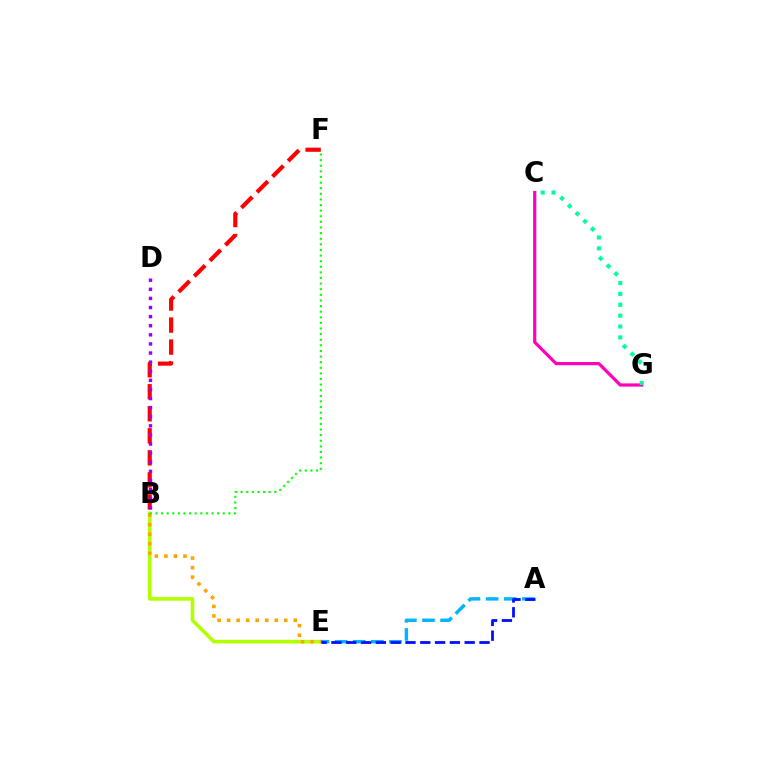{('B', 'F'): [{'color': '#ff0000', 'line_style': 'dashed', 'thickness': 2.99}, {'color': '#08ff00', 'line_style': 'dotted', 'thickness': 1.52}], ('B', 'E'): [{'color': '#b3ff00', 'line_style': 'solid', 'thickness': 2.61}, {'color': '#ffa500', 'line_style': 'dotted', 'thickness': 2.59}], ('A', 'E'): [{'color': '#00b5ff', 'line_style': 'dashed', 'thickness': 2.46}, {'color': '#0010ff', 'line_style': 'dashed', 'thickness': 2.01}], ('C', 'G'): [{'color': '#ff00bd', 'line_style': 'solid', 'thickness': 2.3}, {'color': '#00ff9d', 'line_style': 'dotted', 'thickness': 2.96}], ('B', 'D'): [{'color': '#9b00ff', 'line_style': 'dotted', 'thickness': 2.47}]}